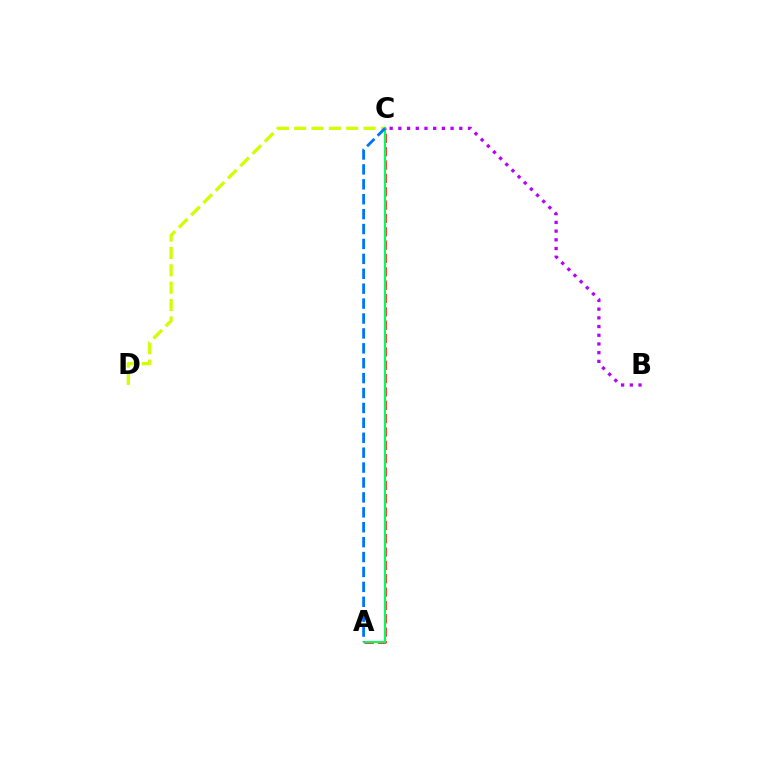{('C', 'D'): [{'color': '#d1ff00', 'line_style': 'dashed', 'thickness': 2.36}], ('A', 'C'): [{'color': '#ff0000', 'line_style': 'dashed', 'thickness': 1.81}, {'color': '#00ff5c', 'line_style': 'solid', 'thickness': 1.51}, {'color': '#0074ff', 'line_style': 'dashed', 'thickness': 2.03}], ('B', 'C'): [{'color': '#b900ff', 'line_style': 'dotted', 'thickness': 2.37}]}